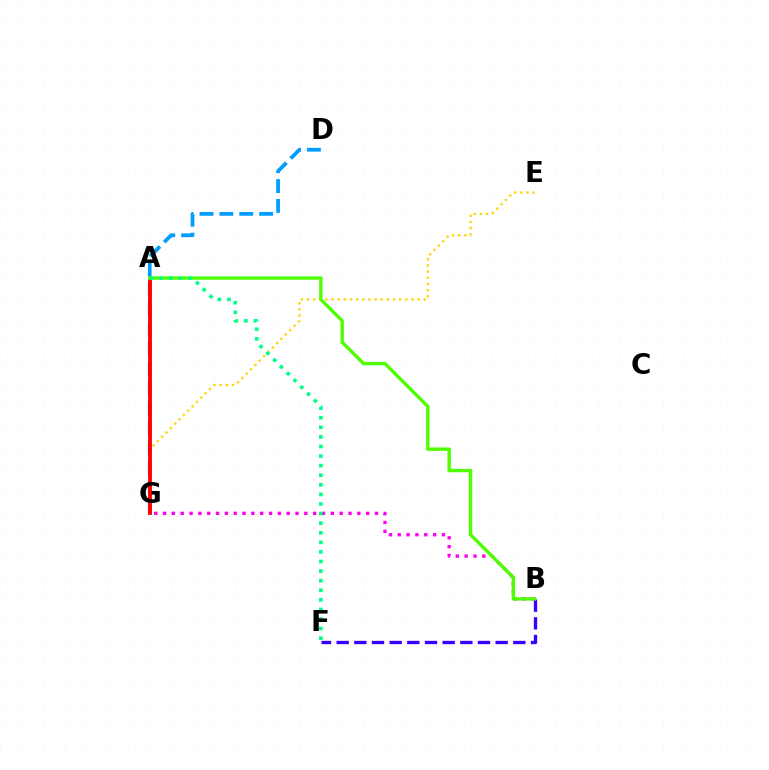{('E', 'G'): [{'color': '#ffd500', 'line_style': 'dotted', 'thickness': 1.67}], ('D', 'G'): [{'color': '#009eff', 'line_style': 'dashed', 'thickness': 2.7}], ('A', 'G'): [{'color': '#ff0000', 'line_style': 'solid', 'thickness': 2.74}], ('B', 'F'): [{'color': '#3700ff', 'line_style': 'dashed', 'thickness': 2.4}], ('B', 'G'): [{'color': '#ff00ed', 'line_style': 'dotted', 'thickness': 2.4}], ('A', 'B'): [{'color': '#4fff00', 'line_style': 'solid', 'thickness': 2.43}], ('A', 'F'): [{'color': '#00ff86', 'line_style': 'dotted', 'thickness': 2.6}]}